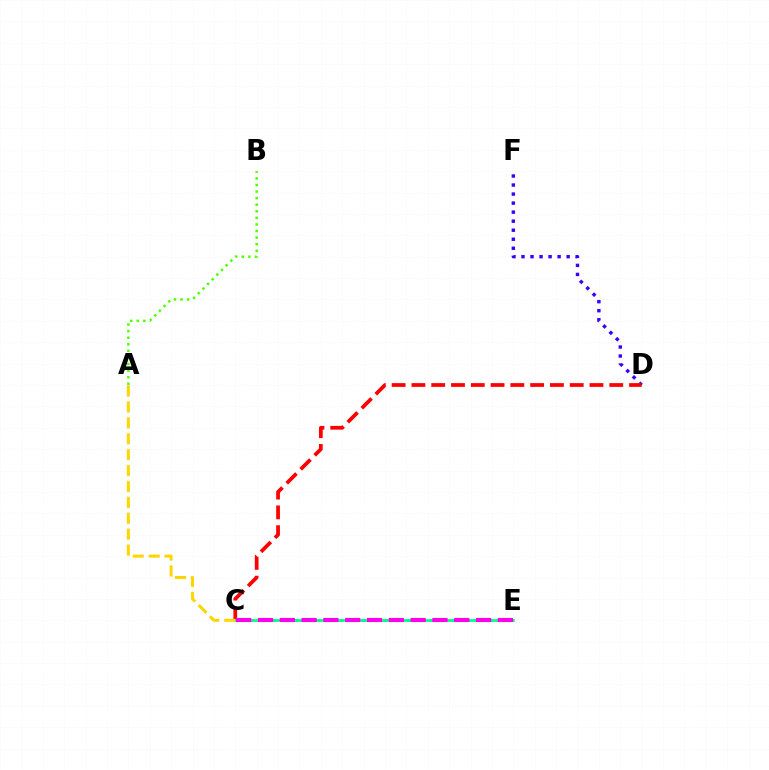{('C', 'E'): [{'color': '#009eff', 'line_style': 'dotted', 'thickness': 2.03}, {'color': '#00ff86', 'line_style': 'solid', 'thickness': 1.97}, {'color': '#ff00ed', 'line_style': 'dashed', 'thickness': 2.96}], ('D', 'F'): [{'color': '#3700ff', 'line_style': 'dotted', 'thickness': 2.45}], ('C', 'D'): [{'color': '#ff0000', 'line_style': 'dashed', 'thickness': 2.69}], ('A', 'B'): [{'color': '#4fff00', 'line_style': 'dotted', 'thickness': 1.79}], ('A', 'C'): [{'color': '#ffd500', 'line_style': 'dashed', 'thickness': 2.16}]}